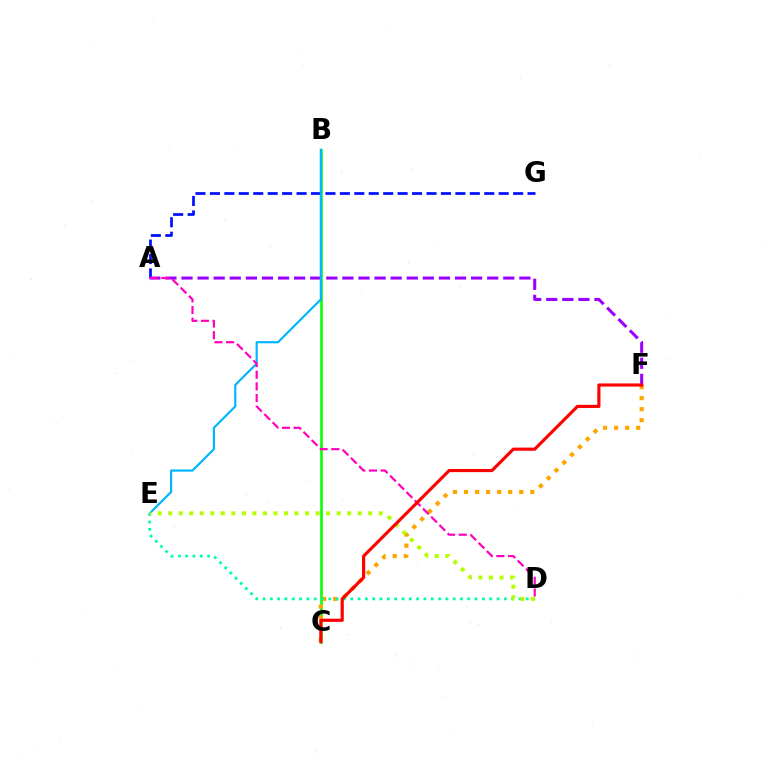{('A', 'G'): [{'color': '#0010ff', 'line_style': 'dashed', 'thickness': 1.96}], ('B', 'C'): [{'color': '#08ff00', 'line_style': 'solid', 'thickness': 1.89}], ('A', 'F'): [{'color': '#9b00ff', 'line_style': 'dashed', 'thickness': 2.19}], ('C', 'F'): [{'color': '#ffa500', 'line_style': 'dotted', 'thickness': 3.0}, {'color': '#ff0000', 'line_style': 'solid', 'thickness': 2.26}], ('B', 'E'): [{'color': '#00b5ff', 'line_style': 'solid', 'thickness': 1.57}], ('D', 'E'): [{'color': '#00ff9d', 'line_style': 'dotted', 'thickness': 1.99}, {'color': '#b3ff00', 'line_style': 'dotted', 'thickness': 2.86}], ('A', 'D'): [{'color': '#ff00bd', 'line_style': 'dashed', 'thickness': 1.58}]}